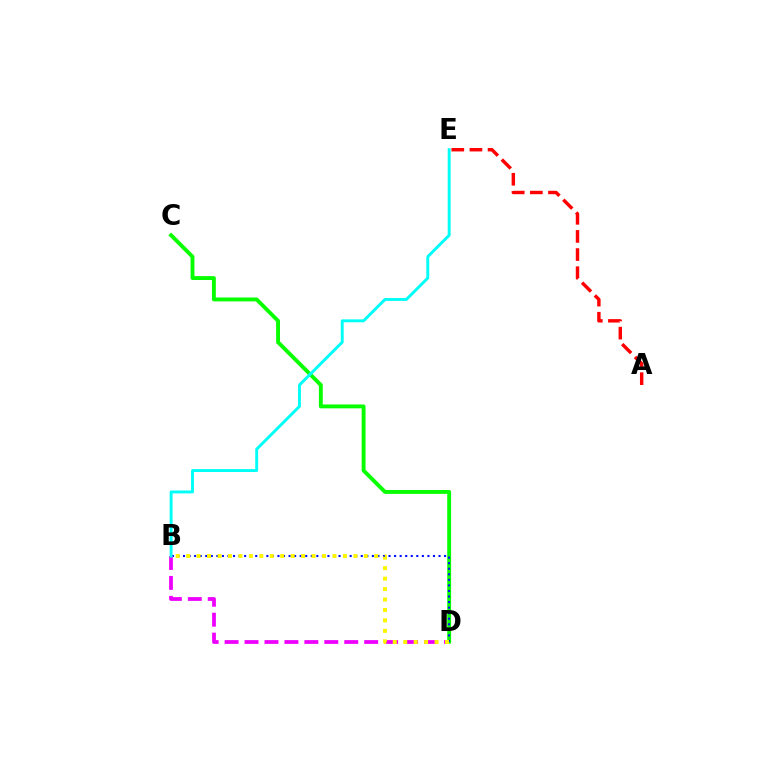{('C', 'D'): [{'color': '#08ff00', 'line_style': 'solid', 'thickness': 2.79}], ('B', 'D'): [{'color': '#0010ff', 'line_style': 'dotted', 'thickness': 1.51}, {'color': '#ee00ff', 'line_style': 'dashed', 'thickness': 2.71}, {'color': '#fcf500', 'line_style': 'dotted', 'thickness': 2.84}], ('B', 'E'): [{'color': '#00fff6', 'line_style': 'solid', 'thickness': 2.1}], ('A', 'E'): [{'color': '#ff0000', 'line_style': 'dashed', 'thickness': 2.46}]}